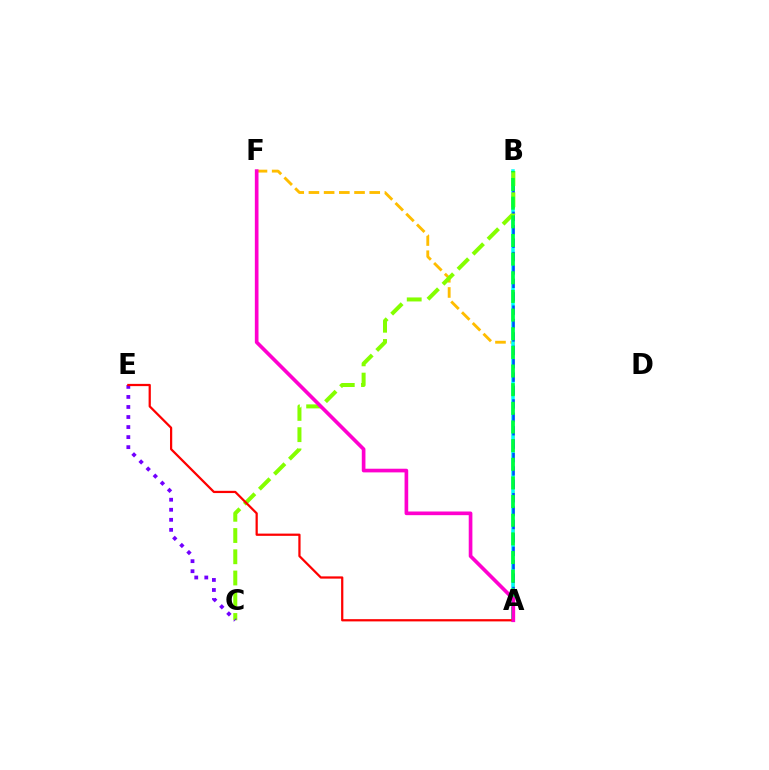{('A', 'F'): [{'color': '#ffbd00', 'line_style': 'dashed', 'thickness': 2.07}, {'color': '#ff00cf', 'line_style': 'solid', 'thickness': 2.64}], ('A', 'B'): [{'color': '#00fff6', 'line_style': 'solid', 'thickness': 2.53}, {'color': '#004bff', 'line_style': 'dashed', 'thickness': 1.82}, {'color': '#00ff39', 'line_style': 'dashed', 'thickness': 2.53}], ('B', 'C'): [{'color': '#84ff00', 'line_style': 'dashed', 'thickness': 2.89}], ('C', 'E'): [{'color': '#7200ff', 'line_style': 'dotted', 'thickness': 2.73}], ('A', 'E'): [{'color': '#ff0000', 'line_style': 'solid', 'thickness': 1.61}]}